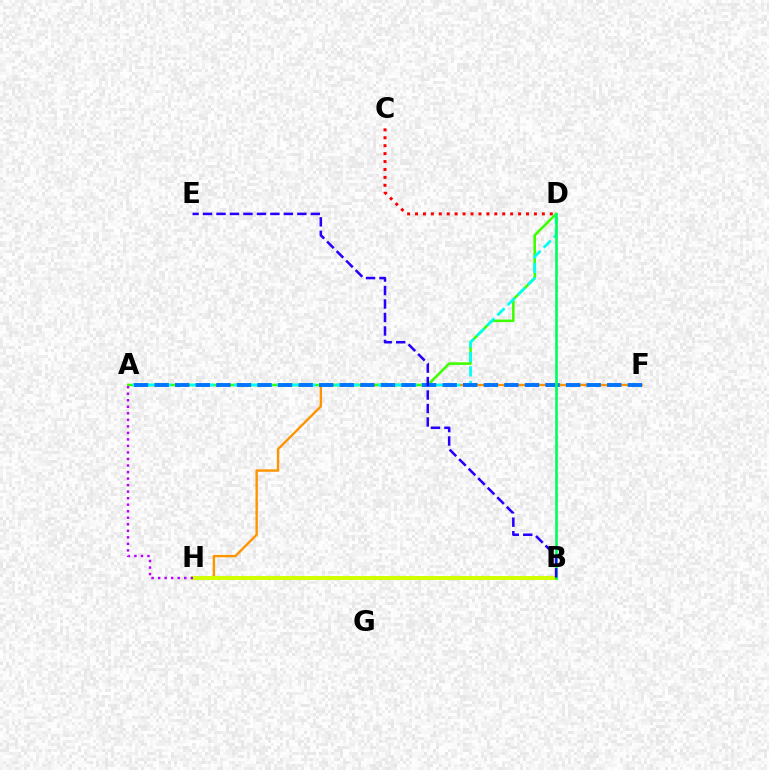{('B', 'H'): [{'color': '#ff00ac', 'line_style': 'solid', 'thickness': 2.56}, {'color': '#d1ff00', 'line_style': 'solid', 'thickness': 2.9}], ('F', 'H'): [{'color': '#ff9400', 'line_style': 'solid', 'thickness': 1.72}], ('C', 'D'): [{'color': '#ff0000', 'line_style': 'dotted', 'thickness': 2.15}], ('A', 'D'): [{'color': '#3dff00', 'line_style': 'solid', 'thickness': 1.84}, {'color': '#00fff6', 'line_style': 'dashed', 'thickness': 1.96}], ('A', 'F'): [{'color': '#0074ff', 'line_style': 'dashed', 'thickness': 2.79}], ('A', 'H'): [{'color': '#b900ff', 'line_style': 'dotted', 'thickness': 1.77}], ('B', 'D'): [{'color': '#00ff5c', 'line_style': 'solid', 'thickness': 1.92}], ('B', 'E'): [{'color': '#2500ff', 'line_style': 'dashed', 'thickness': 1.83}]}